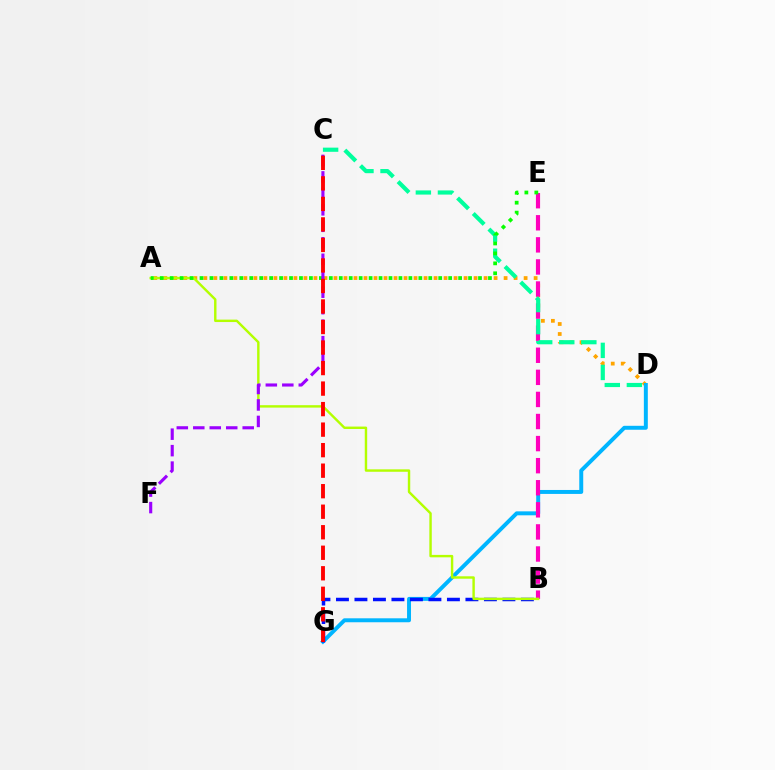{('A', 'D'): [{'color': '#ffa500', 'line_style': 'dotted', 'thickness': 2.72}], ('D', 'G'): [{'color': '#00b5ff', 'line_style': 'solid', 'thickness': 2.85}], ('B', 'E'): [{'color': '#ff00bd', 'line_style': 'dashed', 'thickness': 3.0}], ('B', 'G'): [{'color': '#0010ff', 'line_style': 'dashed', 'thickness': 2.51}], ('C', 'D'): [{'color': '#00ff9d', 'line_style': 'dashed', 'thickness': 3.0}], ('A', 'B'): [{'color': '#b3ff00', 'line_style': 'solid', 'thickness': 1.74}], ('A', 'E'): [{'color': '#08ff00', 'line_style': 'dotted', 'thickness': 2.7}], ('C', 'F'): [{'color': '#9b00ff', 'line_style': 'dashed', 'thickness': 2.24}], ('C', 'G'): [{'color': '#ff0000', 'line_style': 'dashed', 'thickness': 2.79}]}